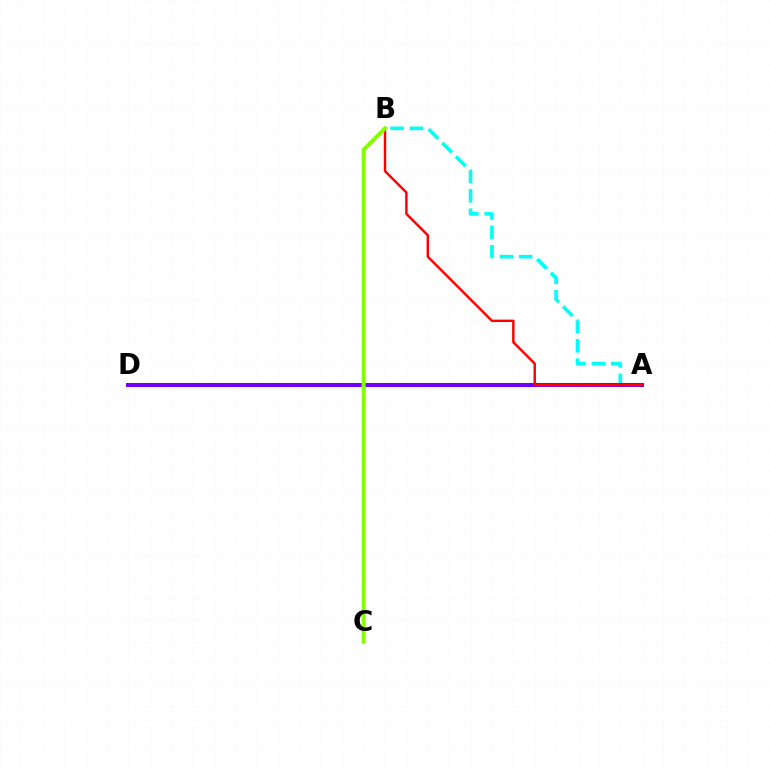{('A', 'B'): [{'color': '#00fff6', 'line_style': 'dashed', 'thickness': 2.62}, {'color': '#ff0000', 'line_style': 'solid', 'thickness': 1.76}], ('A', 'D'): [{'color': '#7200ff', 'line_style': 'solid', 'thickness': 2.87}], ('B', 'C'): [{'color': '#84ff00', 'line_style': 'solid', 'thickness': 2.83}]}